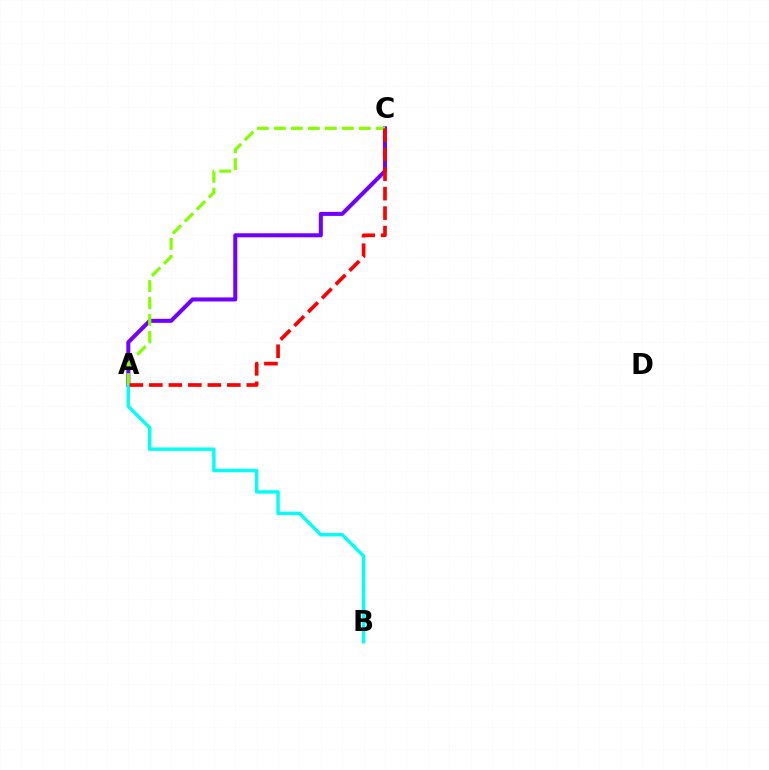{('A', 'C'): [{'color': '#7200ff', 'line_style': 'solid', 'thickness': 2.9}, {'color': '#84ff00', 'line_style': 'dashed', 'thickness': 2.31}, {'color': '#ff0000', 'line_style': 'dashed', 'thickness': 2.65}], ('A', 'B'): [{'color': '#00fff6', 'line_style': 'solid', 'thickness': 2.48}]}